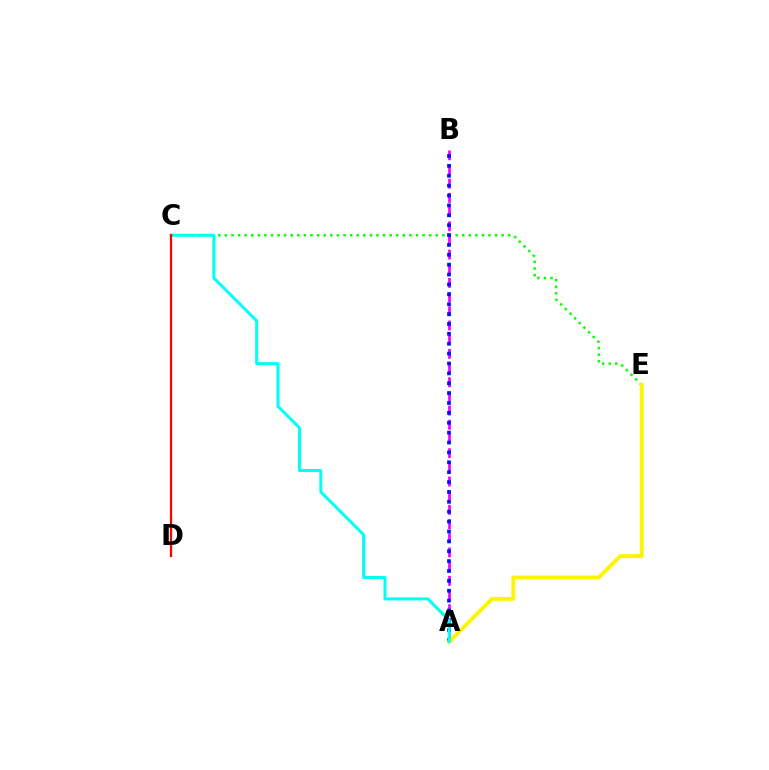{('C', 'E'): [{'color': '#08ff00', 'line_style': 'dotted', 'thickness': 1.79}], ('A', 'B'): [{'color': '#ee00ff', 'line_style': 'dashed', 'thickness': 1.93}, {'color': '#0010ff', 'line_style': 'dotted', 'thickness': 2.68}], ('A', 'E'): [{'color': '#fcf500', 'line_style': 'solid', 'thickness': 2.81}], ('A', 'C'): [{'color': '#00fff6', 'line_style': 'solid', 'thickness': 2.17}], ('C', 'D'): [{'color': '#ff0000', 'line_style': 'solid', 'thickness': 1.63}]}